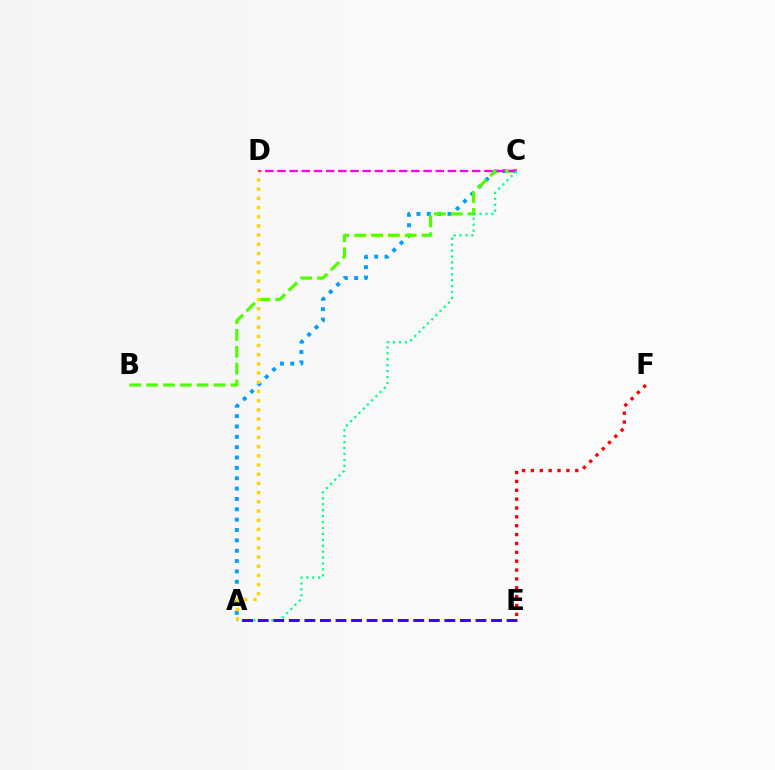{('A', 'C'): [{'color': '#009eff', 'line_style': 'dotted', 'thickness': 2.81}, {'color': '#00ff86', 'line_style': 'dotted', 'thickness': 1.61}], ('E', 'F'): [{'color': '#ff0000', 'line_style': 'dotted', 'thickness': 2.41}], ('B', 'C'): [{'color': '#4fff00', 'line_style': 'dashed', 'thickness': 2.29}], ('C', 'D'): [{'color': '#ff00ed', 'line_style': 'dashed', 'thickness': 1.65}], ('A', 'D'): [{'color': '#ffd500', 'line_style': 'dotted', 'thickness': 2.5}], ('A', 'E'): [{'color': '#3700ff', 'line_style': 'dashed', 'thickness': 2.11}]}